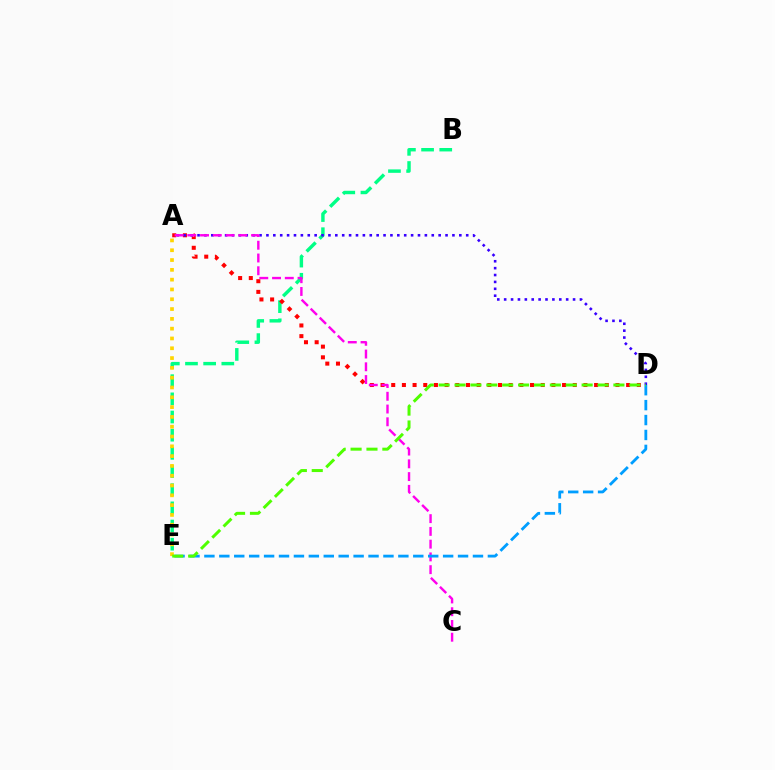{('B', 'E'): [{'color': '#00ff86', 'line_style': 'dashed', 'thickness': 2.47}], ('A', 'D'): [{'color': '#ff0000', 'line_style': 'dotted', 'thickness': 2.9}, {'color': '#3700ff', 'line_style': 'dotted', 'thickness': 1.87}], ('A', 'C'): [{'color': '#ff00ed', 'line_style': 'dashed', 'thickness': 1.73}], ('A', 'E'): [{'color': '#ffd500', 'line_style': 'dotted', 'thickness': 2.66}], ('D', 'E'): [{'color': '#009eff', 'line_style': 'dashed', 'thickness': 2.03}, {'color': '#4fff00', 'line_style': 'dashed', 'thickness': 2.16}]}